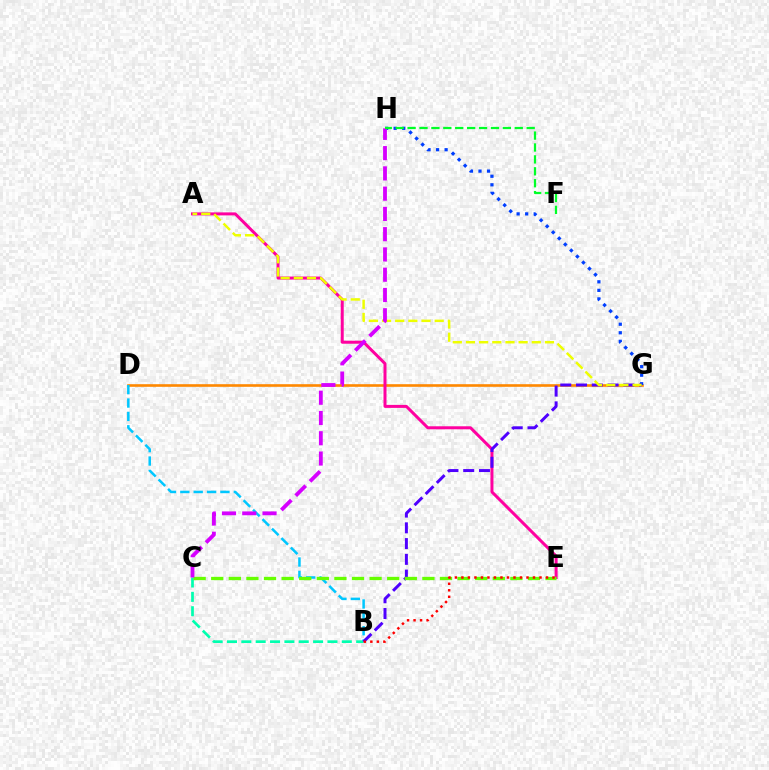{('D', 'G'): [{'color': '#ff8800', 'line_style': 'solid', 'thickness': 1.89}], ('B', 'C'): [{'color': '#00ffaf', 'line_style': 'dashed', 'thickness': 1.95}], ('B', 'D'): [{'color': '#00c7ff', 'line_style': 'dashed', 'thickness': 1.82}], ('G', 'H'): [{'color': '#003fff', 'line_style': 'dotted', 'thickness': 2.32}], ('A', 'E'): [{'color': '#ff00a0', 'line_style': 'solid', 'thickness': 2.16}], ('B', 'G'): [{'color': '#4f00ff', 'line_style': 'dashed', 'thickness': 2.14}], ('A', 'G'): [{'color': '#eeff00', 'line_style': 'dashed', 'thickness': 1.79}], ('C', 'E'): [{'color': '#66ff00', 'line_style': 'dashed', 'thickness': 2.39}], ('B', 'E'): [{'color': '#ff0000', 'line_style': 'dotted', 'thickness': 1.77}], ('C', 'H'): [{'color': '#d600ff', 'line_style': 'dashed', 'thickness': 2.75}], ('F', 'H'): [{'color': '#00ff27', 'line_style': 'dashed', 'thickness': 1.62}]}